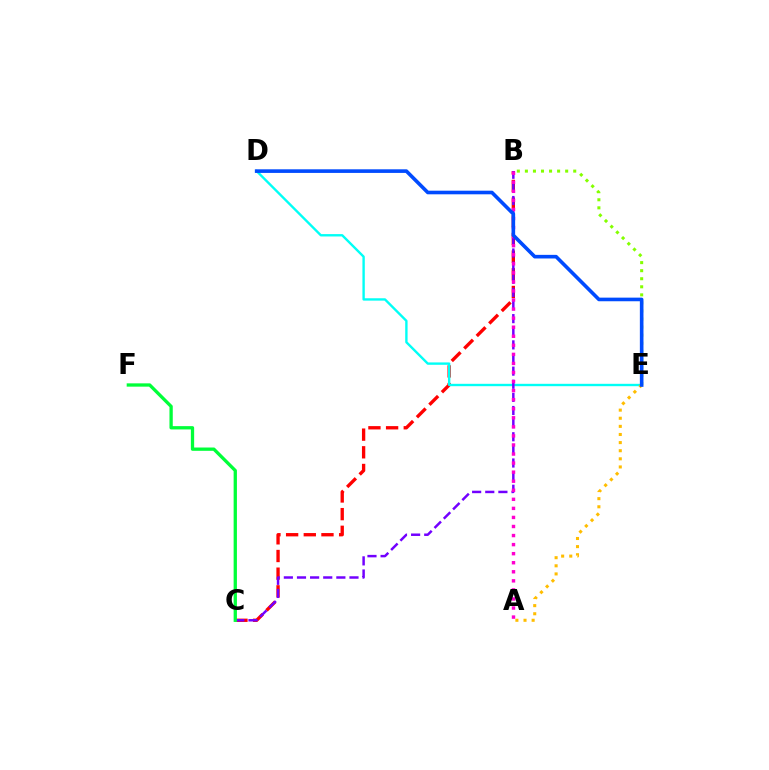{('B', 'C'): [{'color': '#ff0000', 'line_style': 'dashed', 'thickness': 2.4}, {'color': '#7200ff', 'line_style': 'dashed', 'thickness': 1.78}], ('D', 'E'): [{'color': '#00fff6', 'line_style': 'solid', 'thickness': 1.71}, {'color': '#004bff', 'line_style': 'solid', 'thickness': 2.6}], ('B', 'E'): [{'color': '#84ff00', 'line_style': 'dotted', 'thickness': 2.19}], ('A', 'B'): [{'color': '#ff00cf', 'line_style': 'dotted', 'thickness': 2.46}], ('C', 'F'): [{'color': '#00ff39', 'line_style': 'solid', 'thickness': 2.38}], ('A', 'E'): [{'color': '#ffbd00', 'line_style': 'dotted', 'thickness': 2.21}]}